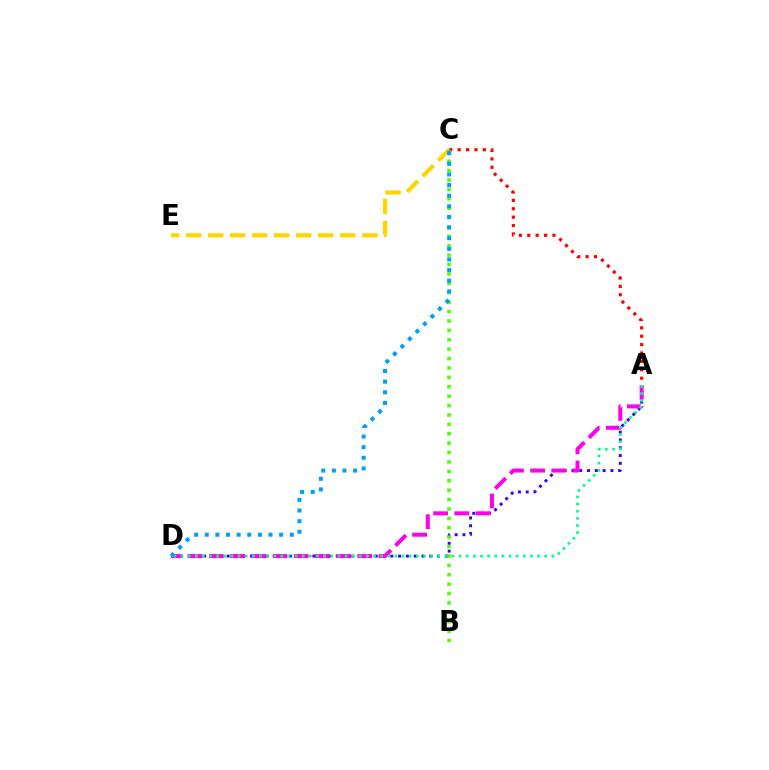{('C', 'E'): [{'color': '#ffd500', 'line_style': 'dashed', 'thickness': 2.99}], ('A', 'D'): [{'color': '#3700ff', 'line_style': 'dotted', 'thickness': 2.12}, {'color': '#ff00ed', 'line_style': 'dashed', 'thickness': 2.88}, {'color': '#00ff86', 'line_style': 'dotted', 'thickness': 1.94}], ('A', 'C'): [{'color': '#ff0000', 'line_style': 'dotted', 'thickness': 2.28}], ('B', 'C'): [{'color': '#4fff00', 'line_style': 'dotted', 'thickness': 2.55}], ('C', 'D'): [{'color': '#009eff', 'line_style': 'dotted', 'thickness': 2.89}]}